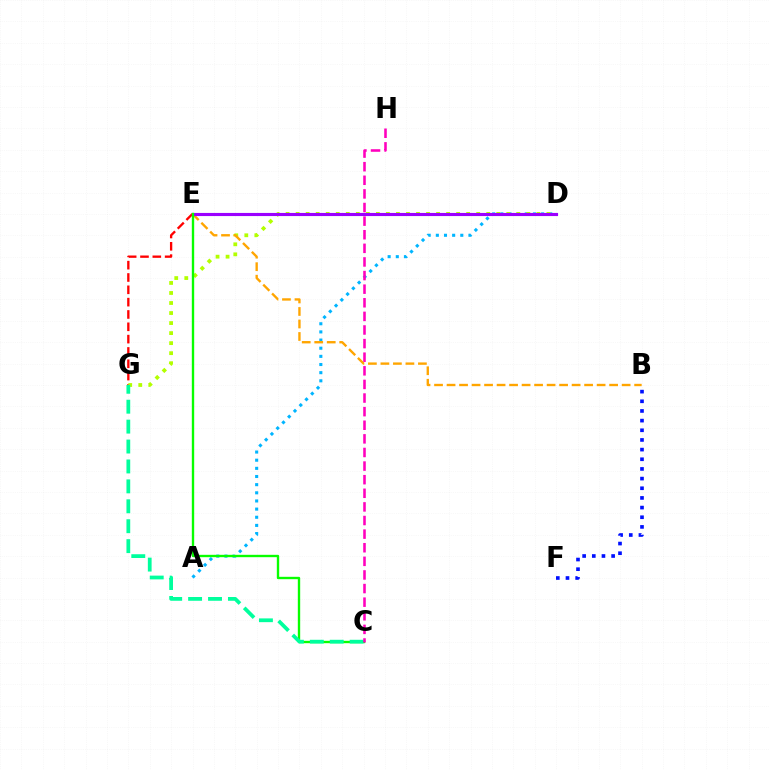{('E', 'G'): [{'color': '#ff0000', 'line_style': 'dashed', 'thickness': 1.67}], ('A', 'D'): [{'color': '#00b5ff', 'line_style': 'dotted', 'thickness': 2.21}], ('D', 'G'): [{'color': '#b3ff00', 'line_style': 'dotted', 'thickness': 2.73}], ('B', 'E'): [{'color': '#ffa500', 'line_style': 'dashed', 'thickness': 1.7}], ('D', 'E'): [{'color': '#9b00ff', 'line_style': 'solid', 'thickness': 2.25}], ('C', 'E'): [{'color': '#08ff00', 'line_style': 'solid', 'thickness': 1.71}], ('C', 'G'): [{'color': '#00ff9d', 'line_style': 'dashed', 'thickness': 2.71}], ('C', 'H'): [{'color': '#ff00bd', 'line_style': 'dashed', 'thickness': 1.85}], ('B', 'F'): [{'color': '#0010ff', 'line_style': 'dotted', 'thickness': 2.63}]}